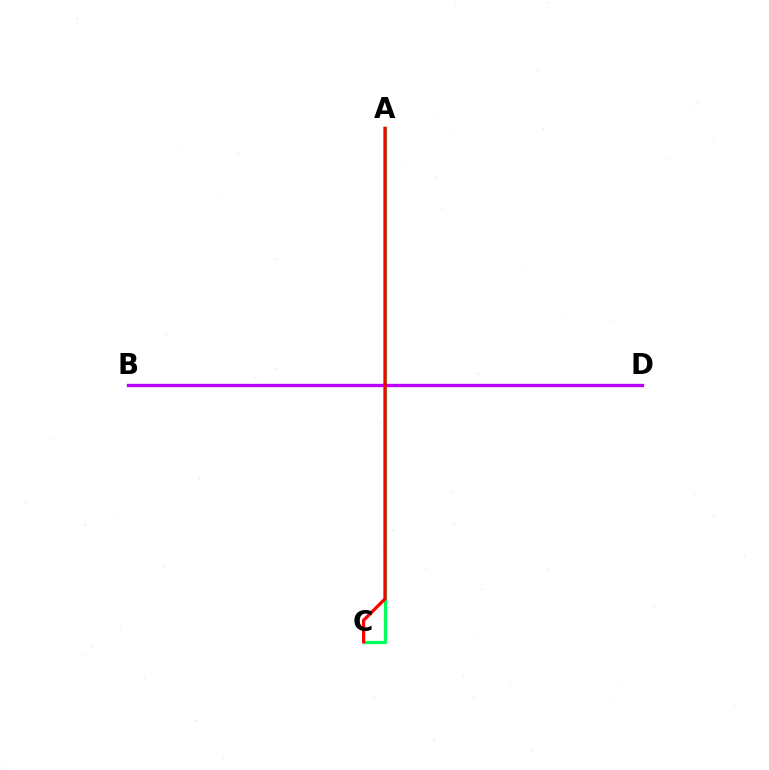{('B', 'D'): [{'color': '#0074ff', 'line_style': 'solid', 'thickness': 1.92}, {'color': '#d1ff00', 'line_style': 'solid', 'thickness': 2.03}, {'color': '#b900ff', 'line_style': 'solid', 'thickness': 2.4}], ('A', 'C'): [{'color': '#00ff5c', 'line_style': 'solid', 'thickness': 2.34}, {'color': '#ff0000', 'line_style': 'solid', 'thickness': 2.33}]}